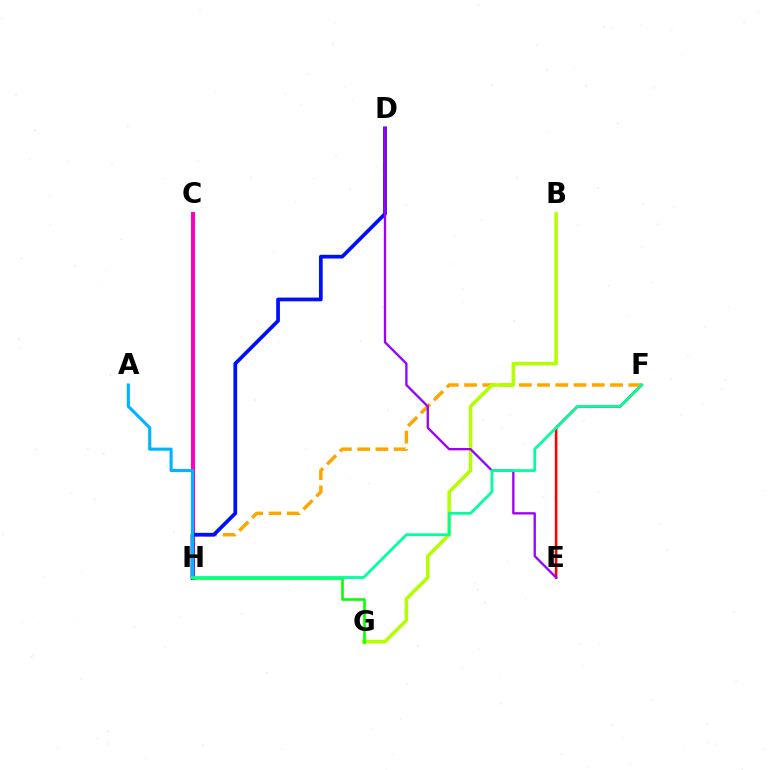{('C', 'H'): [{'color': '#ff00bd', 'line_style': 'solid', 'thickness': 2.9}], ('E', 'F'): [{'color': '#ff0000', 'line_style': 'solid', 'thickness': 1.86}], ('F', 'H'): [{'color': '#ffa500', 'line_style': 'dashed', 'thickness': 2.48}, {'color': '#00ff9d', 'line_style': 'solid', 'thickness': 2.0}], ('D', 'H'): [{'color': '#0010ff', 'line_style': 'solid', 'thickness': 2.69}], ('A', 'H'): [{'color': '#00b5ff', 'line_style': 'solid', 'thickness': 2.24}], ('B', 'G'): [{'color': '#b3ff00', 'line_style': 'solid', 'thickness': 2.52}], ('D', 'E'): [{'color': '#9b00ff', 'line_style': 'solid', 'thickness': 1.67}], ('G', 'H'): [{'color': '#08ff00', 'line_style': 'solid', 'thickness': 1.88}]}